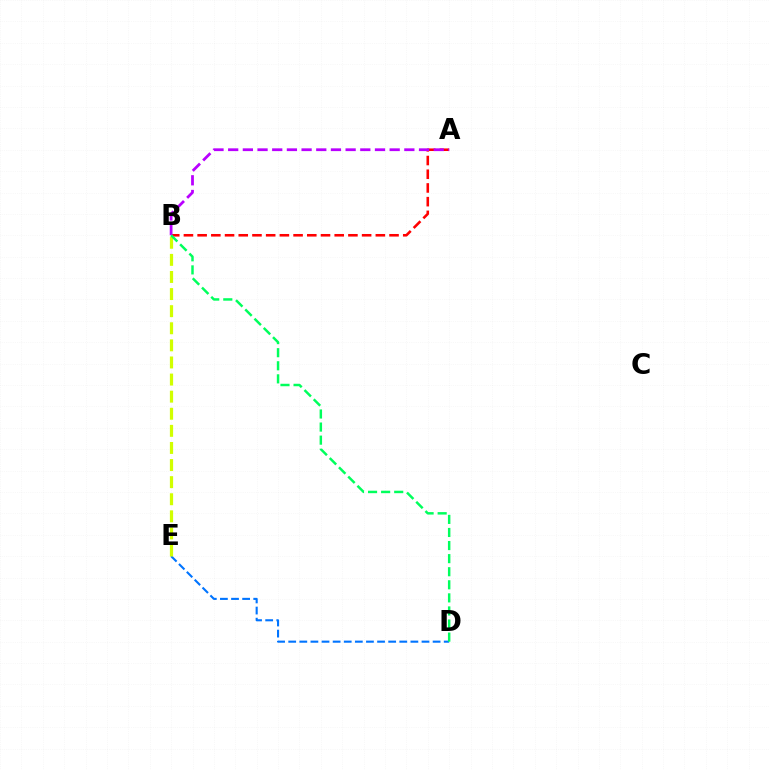{('A', 'B'): [{'color': '#ff0000', 'line_style': 'dashed', 'thickness': 1.86}, {'color': '#b900ff', 'line_style': 'dashed', 'thickness': 1.99}], ('D', 'E'): [{'color': '#0074ff', 'line_style': 'dashed', 'thickness': 1.51}], ('B', 'E'): [{'color': '#d1ff00', 'line_style': 'dashed', 'thickness': 2.32}], ('B', 'D'): [{'color': '#00ff5c', 'line_style': 'dashed', 'thickness': 1.78}]}